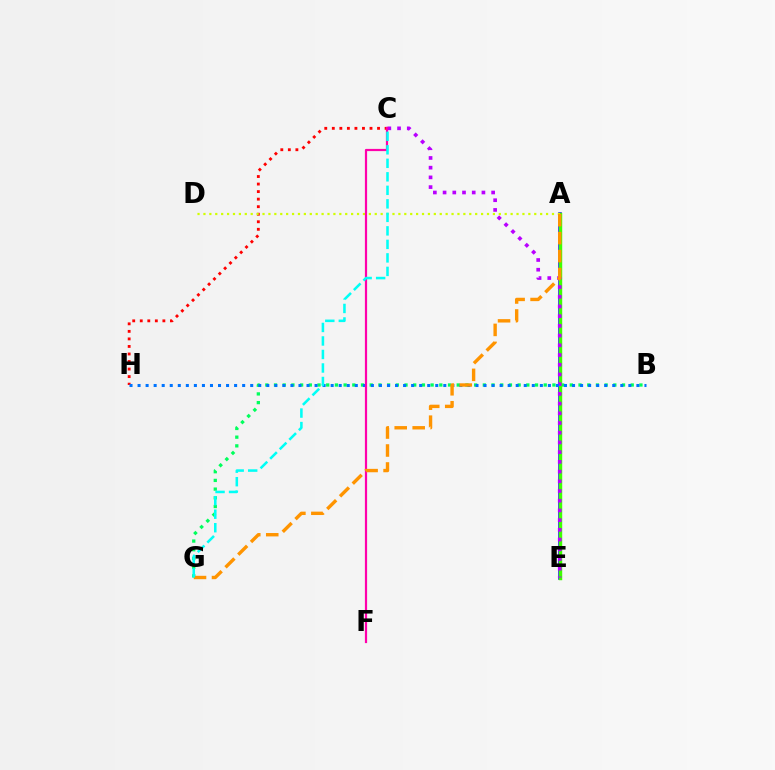{('C', 'H'): [{'color': '#ff0000', 'line_style': 'dotted', 'thickness': 2.05}], ('B', 'G'): [{'color': '#00ff5c', 'line_style': 'dotted', 'thickness': 2.36}], ('A', 'E'): [{'color': '#2500ff', 'line_style': 'solid', 'thickness': 2.58}, {'color': '#3dff00', 'line_style': 'solid', 'thickness': 2.47}], ('C', 'E'): [{'color': '#b900ff', 'line_style': 'dotted', 'thickness': 2.64}], ('A', 'D'): [{'color': '#d1ff00', 'line_style': 'dotted', 'thickness': 1.6}], ('B', 'H'): [{'color': '#0074ff', 'line_style': 'dotted', 'thickness': 2.19}], ('C', 'F'): [{'color': '#ff00ac', 'line_style': 'solid', 'thickness': 1.59}], ('A', 'G'): [{'color': '#ff9400', 'line_style': 'dashed', 'thickness': 2.44}], ('C', 'G'): [{'color': '#00fff6', 'line_style': 'dashed', 'thickness': 1.84}]}